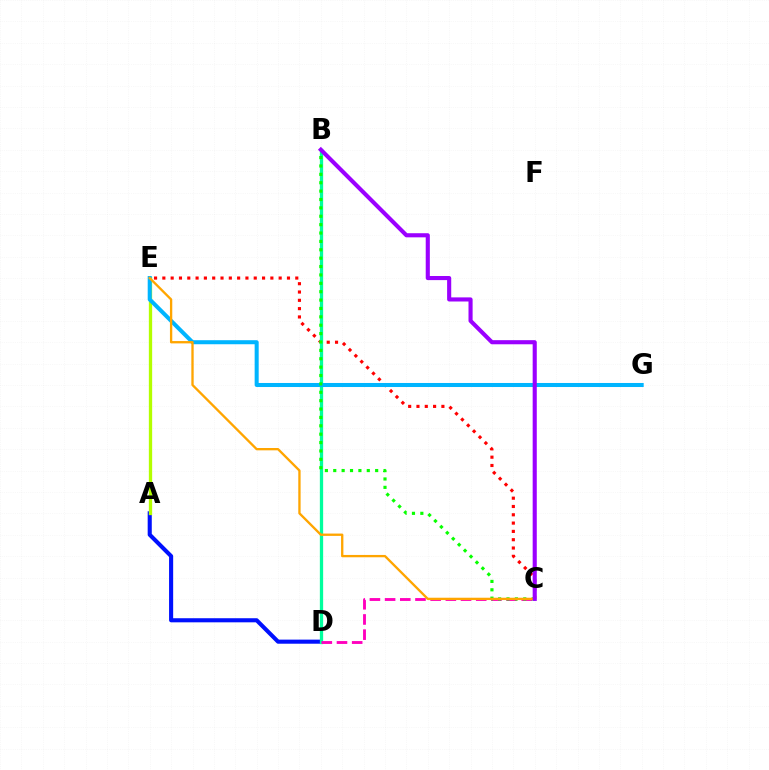{('C', 'E'): [{'color': '#ff0000', 'line_style': 'dotted', 'thickness': 2.26}, {'color': '#ffa500', 'line_style': 'solid', 'thickness': 1.68}], ('A', 'D'): [{'color': '#0010ff', 'line_style': 'solid', 'thickness': 2.95}], ('A', 'E'): [{'color': '#b3ff00', 'line_style': 'solid', 'thickness': 2.39}], ('B', 'D'): [{'color': '#00ff9d', 'line_style': 'solid', 'thickness': 2.37}], ('C', 'D'): [{'color': '#ff00bd', 'line_style': 'dashed', 'thickness': 2.06}], ('E', 'G'): [{'color': '#00b5ff', 'line_style': 'solid', 'thickness': 2.91}], ('B', 'C'): [{'color': '#08ff00', 'line_style': 'dotted', 'thickness': 2.28}, {'color': '#9b00ff', 'line_style': 'solid', 'thickness': 2.96}]}